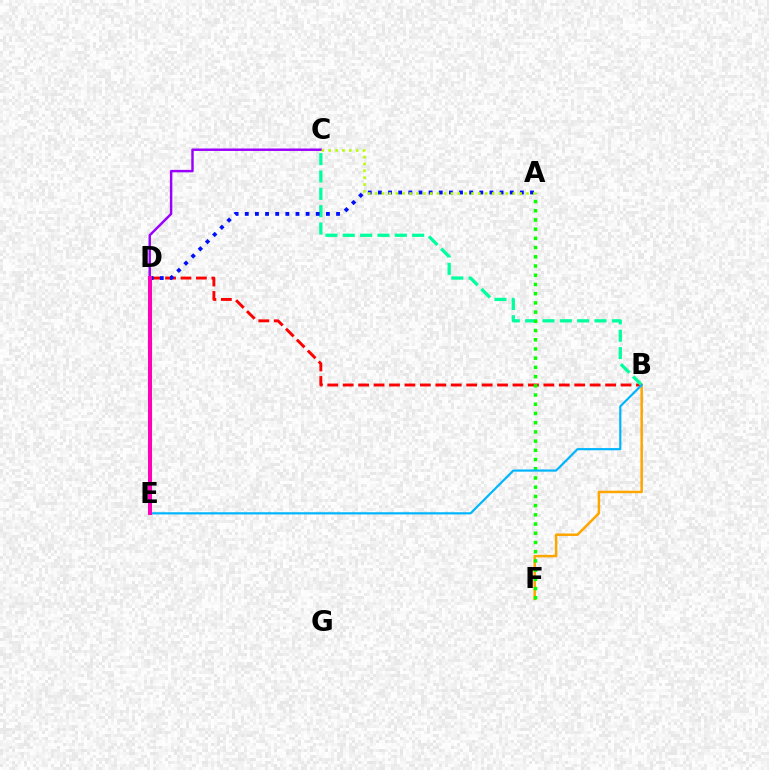{('B', 'D'): [{'color': '#ff0000', 'line_style': 'dashed', 'thickness': 2.1}], ('B', 'C'): [{'color': '#00ff9d', 'line_style': 'dashed', 'thickness': 2.36}], ('B', 'F'): [{'color': '#ffa500', 'line_style': 'solid', 'thickness': 1.8}], ('C', 'D'): [{'color': '#9b00ff', 'line_style': 'solid', 'thickness': 1.76}], ('A', 'D'): [{'color': '#0010ff', 'line_style': 'dotted', 'thickness': 2.76}], ('A', 'F'): [{'color': '#08ff00', 'line_style': 'dotted', 'thickness': 2.5}], ('B', 'E'): [{'color': '#00b5ff', 'line_style': 'solid', 'thickness': 1.57}], ('D', 'E'): [{'color': '#ff00bd', 'line_style': 'solid', 'thickness': 2.89}], ('A', 'C'): [{'color': '#b3ff00', 'line_style': 'dotted', 'thickness': 1.87}]}